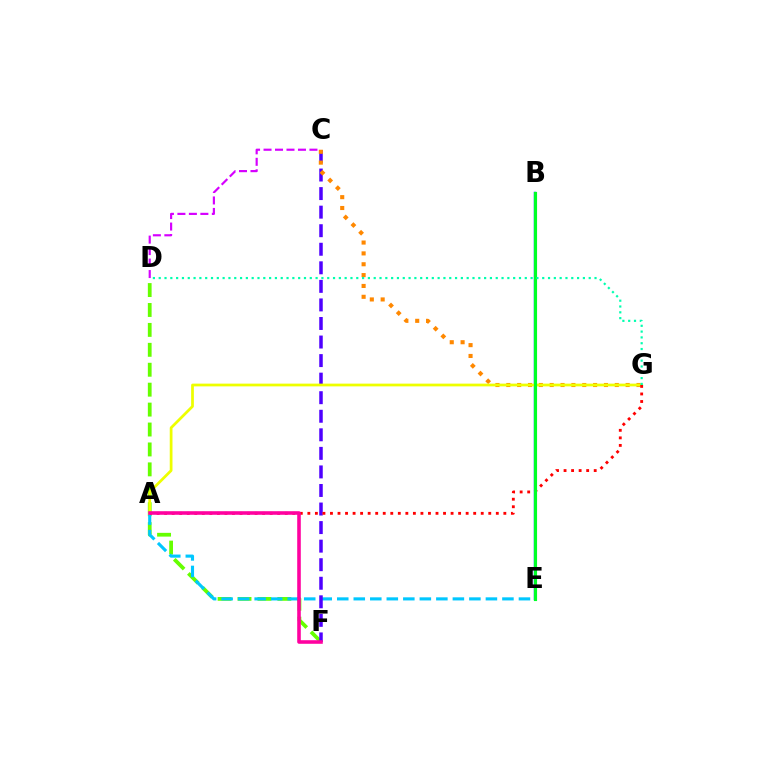{('D', 'F'): [{'color': '#66ff00', 'line_style': 'dashed', 'thickness': 2.71}], ('C', 'D'): [{'color': '#d600ff', 'line_style': 'dashed', 'thickness': 1.56}], ('A', 'E'): [{'color': '#00c7ff', 'line_style': 'dashed', 'thickness': 2.24}], ('C', 'F'): [{'color': '#4f00ff', 'line_style': 'dashed', 'thickness': 2.52}], ('C', 'G'): [{'color': '#ff8800', 'line_style': 'dotted', 'thickness': 2.95}], ('B', 'E'): [{'color': '#003fff', 'line_style': 'solid', 'thickness': 1.74}, {'color': '#00ff27', 'line_style': 'solid', 'thickness': 2.25}], ('A', 'G'): [{'color': '#eeff00', 'line_style': 'solid', 'thickness': 1.98}, {'color': '#ff0000', 'line_style': 'dotted', 'thickness': 2.05}], ('D', 'G'): [{'color': '#00ffaf', 'line_style': 'dotted', 'thickness': 1.58}], ('A', 'F'): [{'color': '#ff00a0', 'line_style': 'solid', 'thickness': 2.58}]}